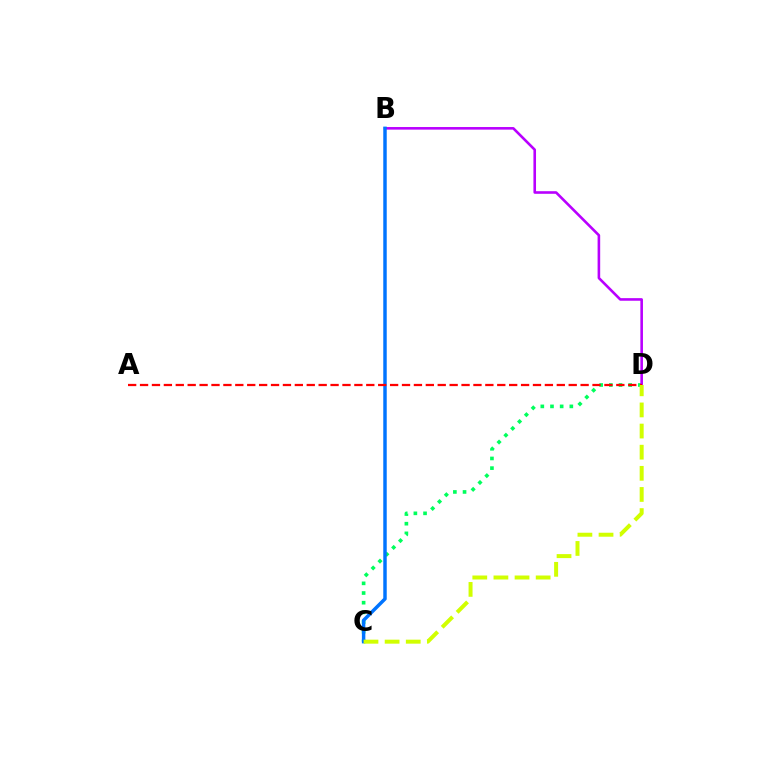{('C', 'D'): [{'color': '#00ff5c', 'line_style': 'dotted', 'thickness': 2.63}, {'color': '#d1ff00', 'line_style': 'dashed', 'thickness': 2.87}], ('B', 'D'): [{'color': '#b900ff', 'line_style': 'solid', 'thickness': 1.87}], ('B', 'C'): [{'color': '#0074ff', 'line_style': 'solid', 'thickness': 2.49}], ('A', 'D'): [{'color': '#ff0000', 'line_style': 'dashed', 'thickness': 1.62}]}